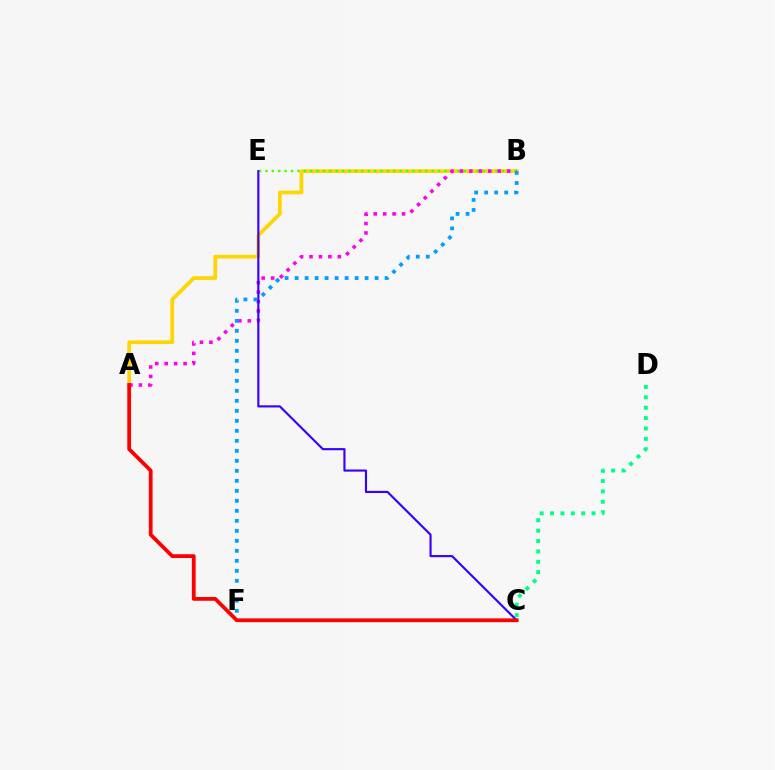{('A', 'B'): [{'color': '#ffd500', 'line_style': 'solid', 'thickness': 2.68}, {'color': '#ff00ed', 'line_style': 'dotted', 'thickness': 2.57}], ('C', 'D'): [{'color': '#00ff86', 'line_style': 'dotted', 'thickness': 2.82}], ('B', 'E'): [{'color': '#4fff00', 'line_style': 'dotted', 'thickness': 1.74}], ('C', 'E'): [{'color': '#3700ff', 'line_style': 'solid', 'thickness': 1.54}], ('B', 'F'): [{'color': '#009eff', 'line_style': 'dotted', 'thickness': 2.72}], ('A', 'C'): [{'color': '#ff0000', 'line_style': 'solid', 'thickness': 2.72}]}